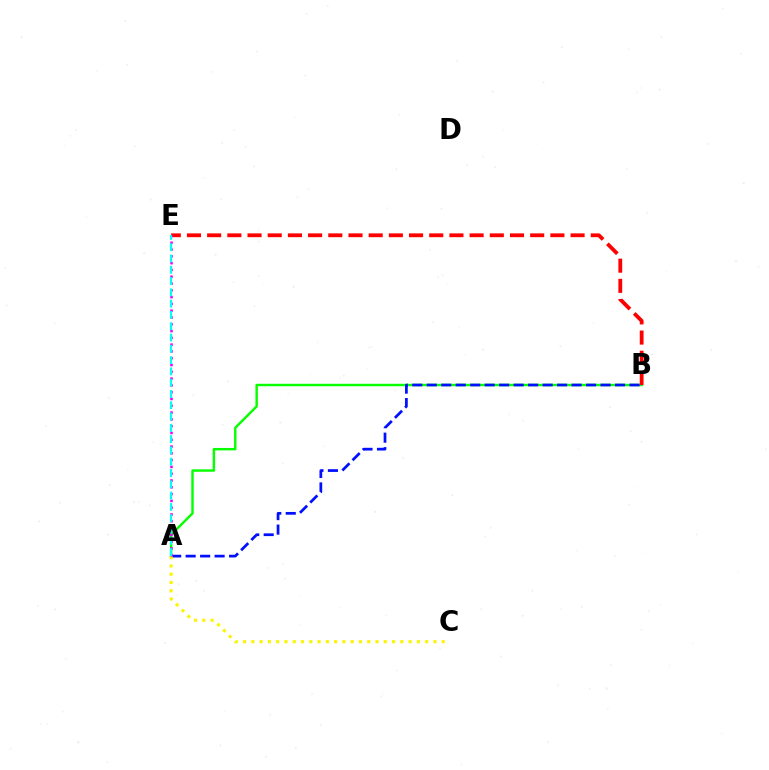{('A', 'B'): [{'color': '#08ff00', 'line_style': 'solid', 'thickness': 1.75}, {'color': '#0010ff', 'line_style': 'dashed', 'thickness': 1.97}], ('A', 'C'): [{'color': '#fcf500', 'line_style': 'dotted', 'thickness': 2.25}], ('B', 'E'): [{'color': '#ff0000', 'line_style': 'dashed', 'thickness': 2.74}], ('A', 'E'): [{'color': '#ee00ff', 'line_style': 'dotted', 'thickness': 1.85}, {'color': '#00fff6', 'line_style': 'dashed', 'thickness': 1.53}]}